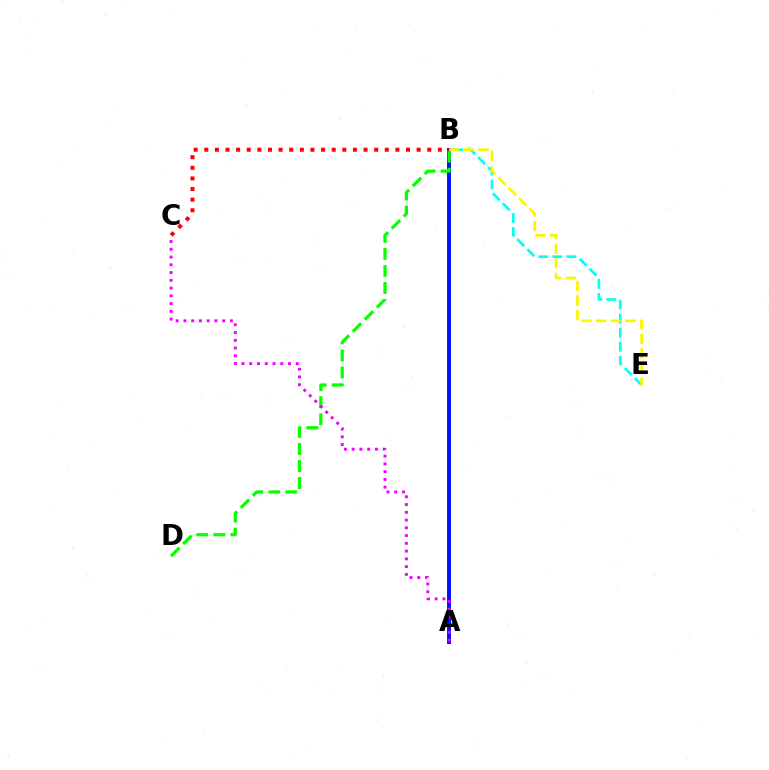{('A', 'B'): [{'color': '#0010ff', 'line_style': 'solid', 'thickness': 2.83}], ('B', 'E'): [{'color': '#00fff6', 'line_style': 'dashed', 'thickness': 1.91}, {'color': '#fcf500', 'line_style': 'dashed', 'thickness': 1.99}], ('B', 'D'): [{'color': '#08ff00', 'line_style': 'dashed', 'thickness': 2.31}], ('A', 'C'): [{'color': '#ee00ff', 'line_style': 'dotted', 'thickness': 2.11}], ('B', 'C'): [{'color': '#ff0000', 'line_style': 'dotted', 'thickness': 2.89}]}